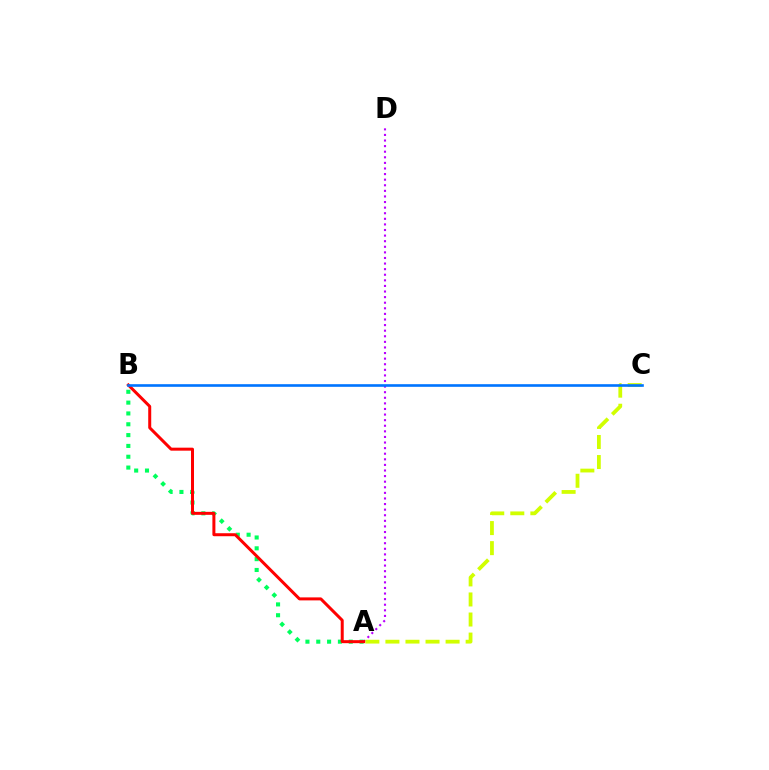{('A', 'B'): [{'color': '#00ff5c', 'line_style': 'dotted', 'thickness': 2.94}, {'color': '#ff0000', 'line_style': 'solid', 'thickness': 2.16}], ('A', 'D'): [{'color': '#b900ff', 'line_style': 'dotted', 'thickness': 1.52}], ('A', 'C'): [{'color': '#d1ff00', 'line_style': 'dashed', 'thickness': 2.72}], ('B', 'C'): [{'color': '#0074ff', 'line_style': 'solid', 'thickness': 1.9}]}